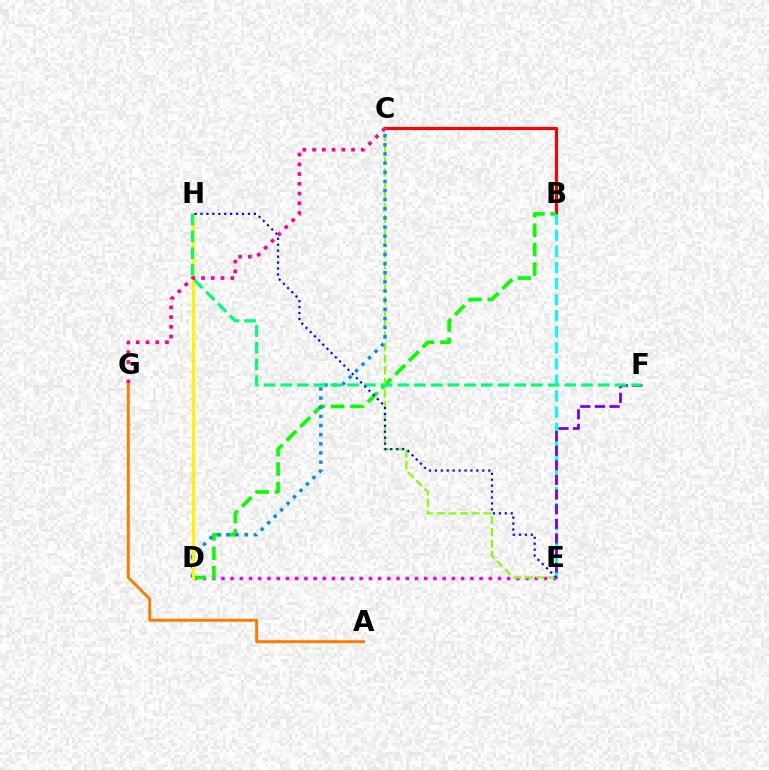{('B', 'C'): [{'color': '#ff0000', 'line_style': 'solid', 'thickness': 2.26}], ('D', 'E'): [{'color': '#ee00ff', 'line_style': 'dotted', 'thickness': 2.51}], ('B', 'D'): [{'color': '#08ff00', 'line_style': 'dashed', 'thickness': 2.64}], ('B', 'E'): [{'color': '#00fff6', 'line_style': 'dashed', 'thickness': 2.18}], ('C', 'E'): [{'color': '#84ff00', 'line_style': 'dashed', 'thickness': 1.58}], ('C', 'D'): [{'color': '#008cff', 'line_style': 'dotted', 'thickness': 2.48}], ('E', 'F'): [{'color': '#7200ff', 'line_style': 'dashed', 'thickness': 1.99}], ('D', 'H'): [{'color': '#fcf500', 'line_style': 'solid', 'thickness': 2.31}], ('A', 'G'): [{'color': '#ff7c00', 'line_style': 'solid', 'thickness': 2.11}], ('F', 'H'): [{'color': '#00ff74', 'line_style': 'dashed', 'thickness': 2.27}], ('E', 'H'): [{'color': '#0010ff', 'line_style': 'dotted', 'thickness': 1.61}], ('C', 'G'): [{'color': '#ff0094', 'line_style': 'dotted', 'thickness': 2.65}]}